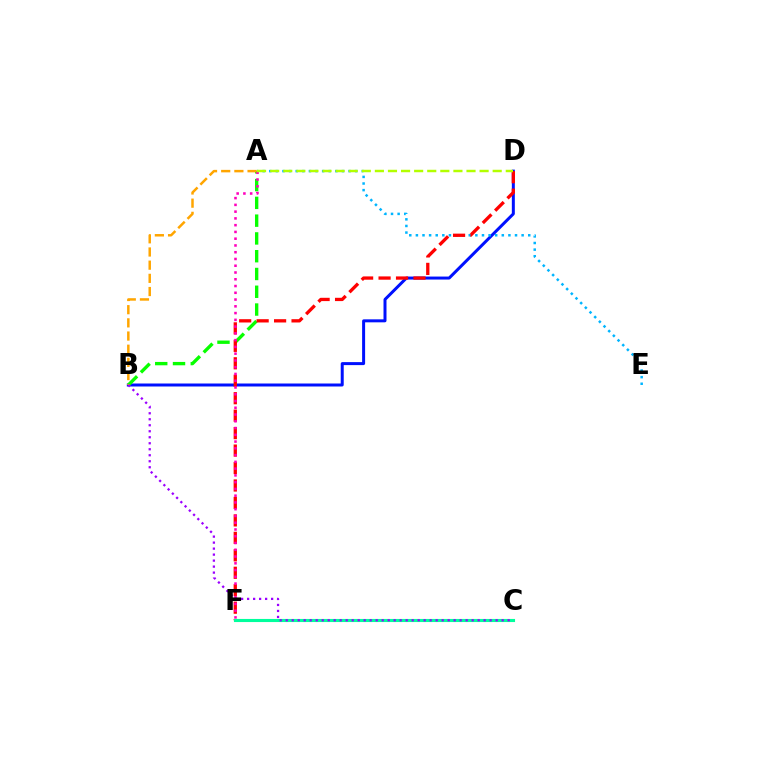{('B', 'D'): [{'color': '#0010ff', 'line_style': 'solid', 'thickness': 2.15}], ('A', 'B'): [{'color': '#08ff00', 'line_style': 'dashed', 'thickness': 2.42}, {'color': '#ffa500', 'line_style': 'dashed', 'thickness': 1.79}], ('A', 'E'): [{'color': '#00b5ff', 'line_style': 'dotted', 'thickness': 1.8}], ('D', 'F'): [{'color': '#ff0000', 'line_style': 'dashed', 'thickness': 2.37}], ('A', 'F'): [{'color': '#ff00bd', 'line_style': 'dotted', 'thickness': 1.84}], ('C', 'F'): [{'color': '#00ff9d', 'line_style': 'solid', 'thickness': 2.24}], ('A', 'D'): [{'color': '#b3ff00', 'line_style': 'dashed', 'thickness': 1.78}], ('B', 'C'): [{'color': '#9b00ff', 'line_style': 'dotted', 'thickness': 1.63}]}